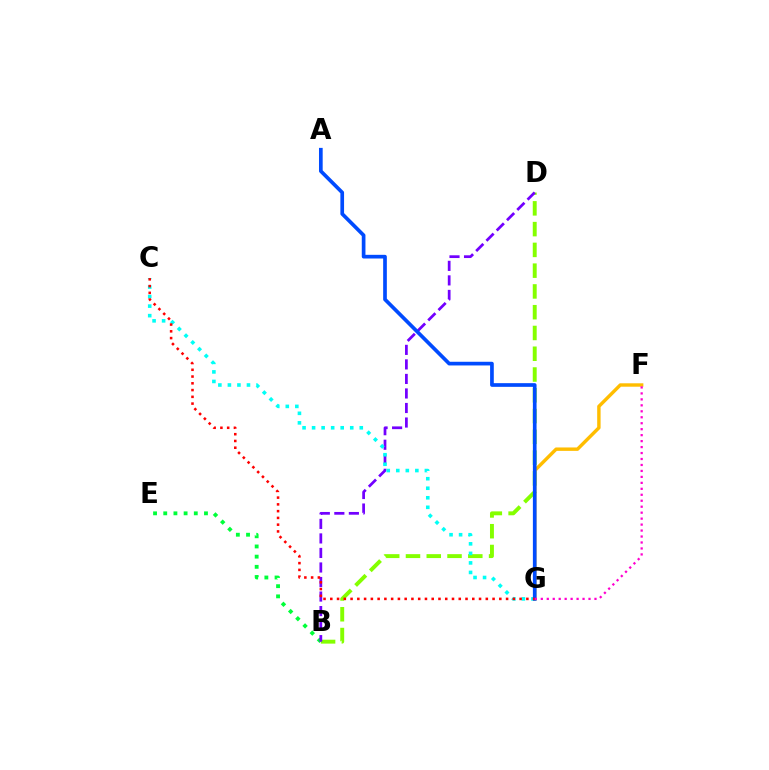{('B', 'D'): [{'color': '#84ff00', 'line_style': 'dashed', 'thickness': 2.82}, {'color': '#7200ff', 'line_style': 'dashed', 'thickness': 1.97}], ('B', 'E'): [{'color': '#00ff39', 'line_style': 'dotted', 'thickness': 2.77}], ('F', 'G'): [{'color': '#ffbd00', 'line_style': 'solid', 'thickness': 2.46}, {'color': '#ff00cf', 'line_style': 'dotted', 'thickness': 1.62}], ('C', 'G'): [{'color': '#00fff6', 'line_style': 'dotted', 'thickness': 2.59}, {'color': '#ff0000', 'line_style': 'dotted', 'thickness': 1.84}], ('A', 'G'): [{'color': '#004bff', 'line_style': 'solid', 'thickness': 2.65}]}